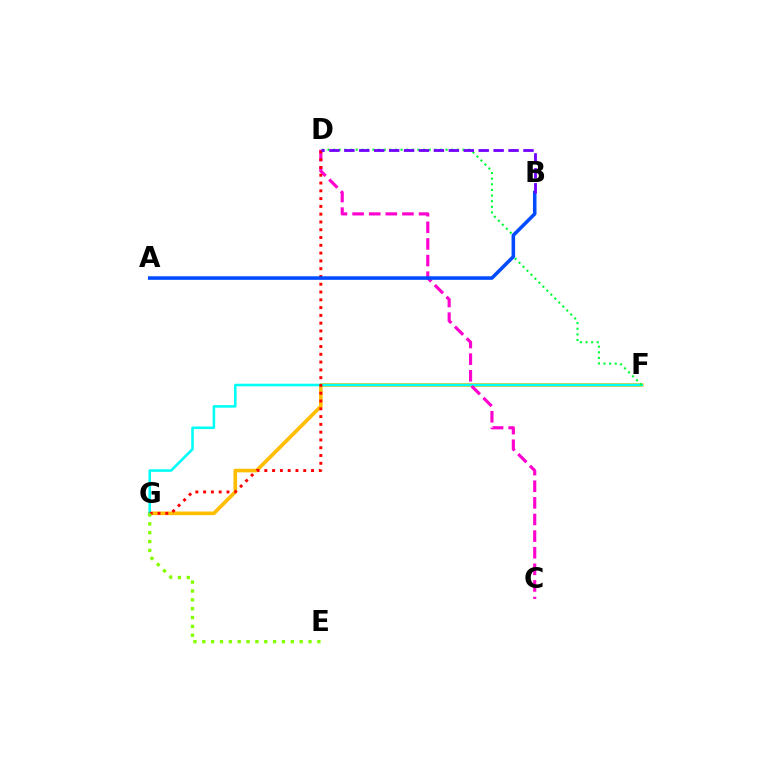{('F', 'G'): [{'color': '#ffbd00', 'line_style': 'solid', 'thickness': 2.6}, {'color': '#00fff6', 'line_style': 'solid', 'thickness': 1.85}], ('D', 'F'): [{'color': '#00ff39', 'line_style': 'dotted', 'thickness': 1.53}], ('C', 'D'): [{'color': '#ff00cf', 'line_style': 'dashed', 'thickness': 2.26}], ('D', 'G'): [{'color': '#ff0000', 'line_style': 'dotted', 'thickness': 2.12}], ('E', 'G'): [{'color': '#84ff00', 'line_style': 'dotted', 'thickness': 2.41}], ('A', 'B'): [{'color': '#004bff', 'line_style': 'solid', 'thickness': 2.56}], ('B', 'D'): [{'color': '#7200ff', 'line_style': 'dashed', 'thickness': 2.03}]}